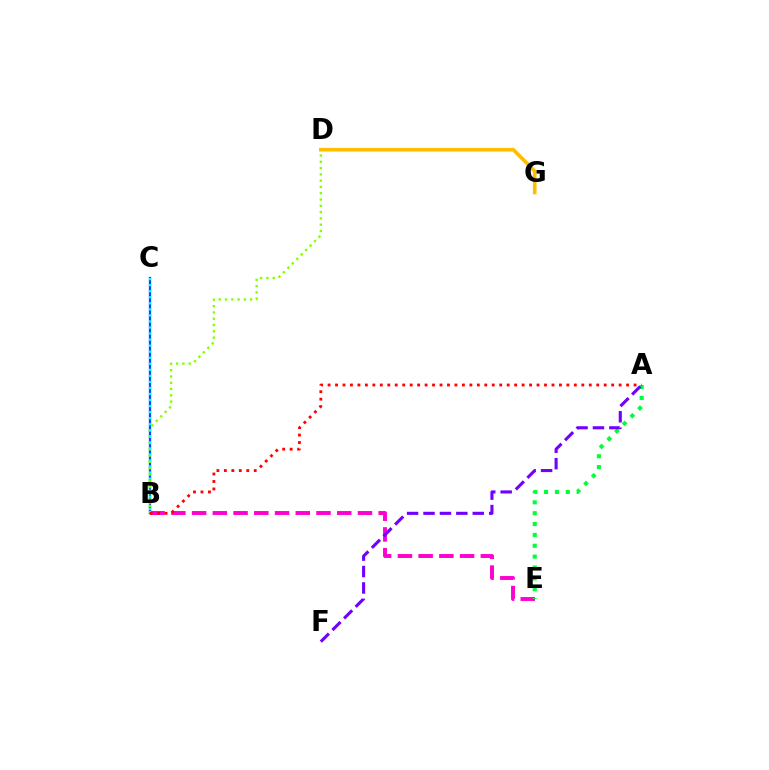{('B', 'C'): [{'color': '#004bff', 'line_style': 'solid', 'thickness': 1.65}, {'color': '#00fff6', 'line_style': 'dotted', 'thickness': 1.64}], ('B', 'E'): [{'color': '#ff00cf', 'line_style': 'dashed', 'thickness': 2.82}], ('A', 'E'): [{'color': '#00ff39', 'line_style': 'dotted', 'thickness': 2.95}], ('B', 'D'): [{'color': '#84ff00', 'line_style': 'dotted', 'thickness': 1.71}], ('A', 'F'): [{'color': '#7200ff', 'line_style': 'dashed', 'thickness': 2.23}], ('A', 'B'): [{'color': '#ff0000', 'line_style': 'dotted', 'thickness': 2.03}], ('D', 'G'): [{'color': '#ffbd00', 'line_style': 'solid', 'thickness': 2.61}]}